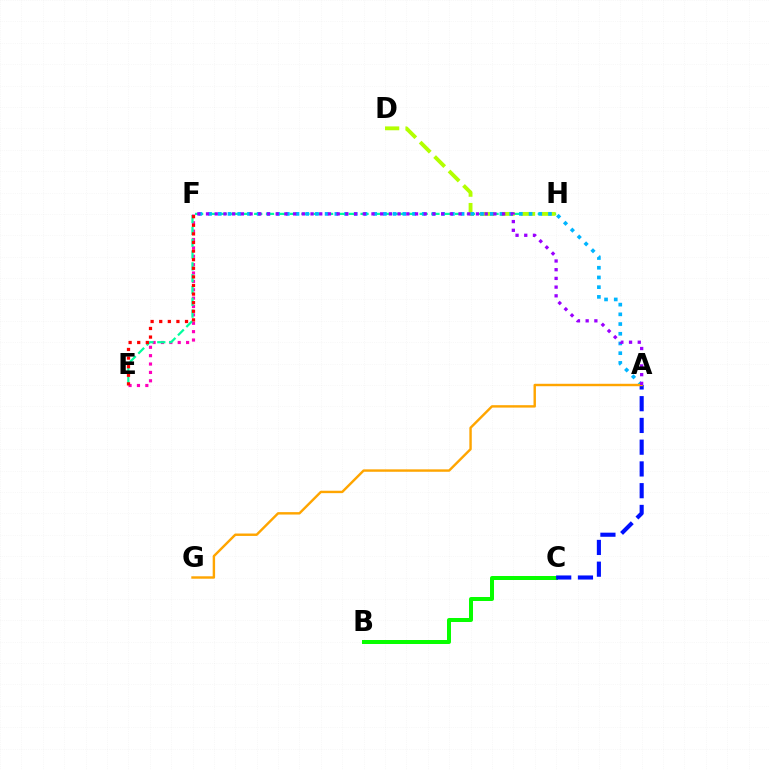{('E', 'F'): [{'color': '#ff00bd', 'line_style': 'dotted', 'thickness': 2.28}, {'color': '#ff0000', 'line_style': 'dotted', 'thickness': 2.34}], ('E', 'H'): [{'color': '#00ff9d', 'line_style': 'dashed', 'thickness': 1.61}], ('D', 'H'): [{'color': '#b3ff00', 'line_style': 'dashed', 'thickness': 2.78}], ('B', 'C'): [{'color': '#08ff00', 'line_style': 'solid', 'thickness': 2.88}], ('A', 'F'): [{'color': '#00b5ff', 'line_style': 'dotted', 'thickness': 2.64}, {'color': '#9b00ff', 'line_style': 'dotted', 'thickness': 2.37}], ('A', 'C'): [{'color': '#0010ff', 'line_style': 'dashed', 'thickness': 2.95}], ('A', 'G'): [{'color': '#ffa500', 'line_style': 'solid', 'thickness': 1.74}]}